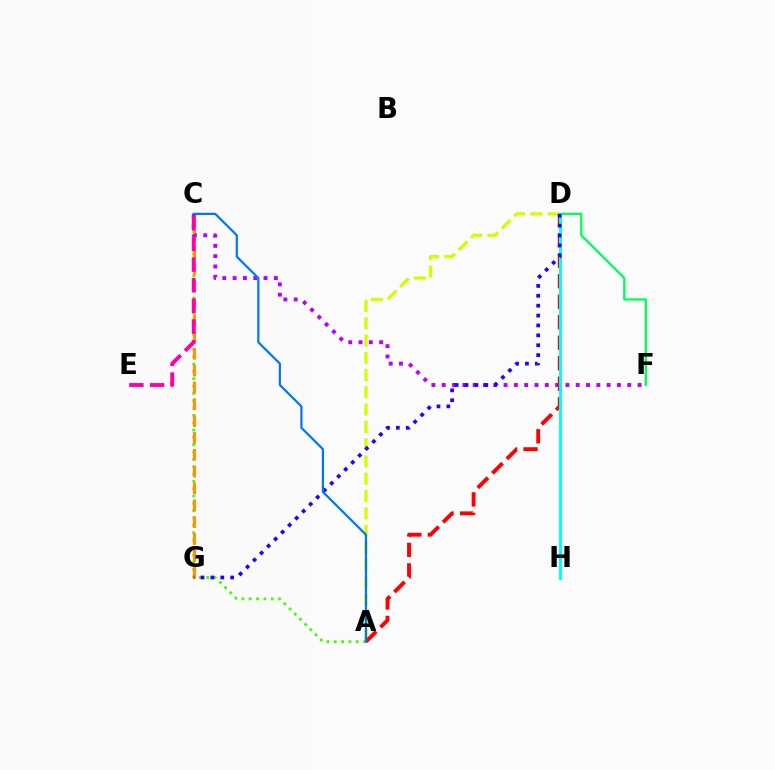{('A', 'C'): [{'color': '#3dff00', 'line_style': 'dotted', 'thickness': 1.99}, {'color': '#0074ff', 'line_style': 'solid', 'thickness': 1.58}], ('D', 'F'): [{'color': '#00ff5c', 'line_style': 'solid', 'thickness': 1.65}], ('C', 'G'): [{'color': '#ff9400', 'line_style': 'dashed', 'thickness': 2.29}], ('A', 'D'): [{'color': '#d1ff00', 'line_style': 'dashed', 'thickness': 2.35}, {'color': '#ff0000', 'line_style': 'dashed', 'thickness': 2.79}], ('C', 'F'): [{'color': '#b900ff', 'line_style': 'dotted', 'thickness': 2.8}], ('C', 'E'): [{'color': '#ff00ac', 'line_style': 'dashed', 'thickness': 2.81}], ('D', 'H'): [{'color': '#00fff6', 'line_style': 'solid', 'thickness': 2.1}], ('D', 'G'): [{'color': '#2500ff', 'line_style': 'dotted', 'thickness': 2.69}]}